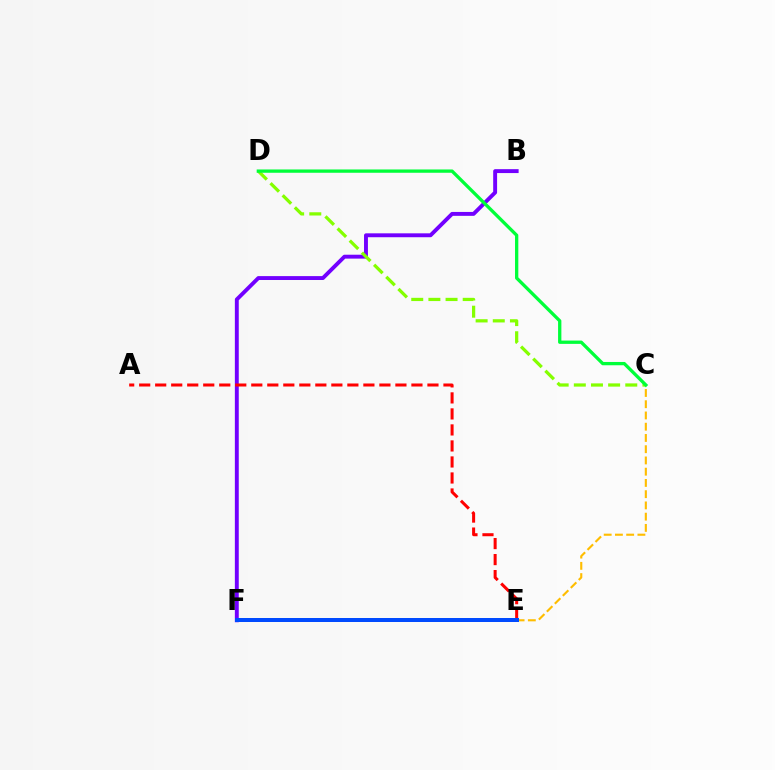{('E', 'F'): [{'color': '#ff00cf', 'line_style': 'solid', 'thickness': 2.66}, {'color': '#00fff6', 'line_style': 'solid', 'thickness': 1.51}, {'color': '#004bff', 'line_style': 'solid', 'thickness': 2.87}], ('C', 'E'): [{'color': '#ffbd00', 'line_style': 'dashed', 'thickness': 1.53}], ('B', 'F'): [{'color': '#7200ff', 'line_style': 'solid', 'thickness': 2.81}], ('C', 'D'): [{'color': '#84ff00', 'line_style': 'dashed', 'thickness': 2.33}, {'color': '#00ff39', 'line_style': 'solid', 'thickness': 2.38}], ('A', 'E'): [{'color': '#ff0000', 'line_style': 'dashed', 'thickness': 2.18}]}